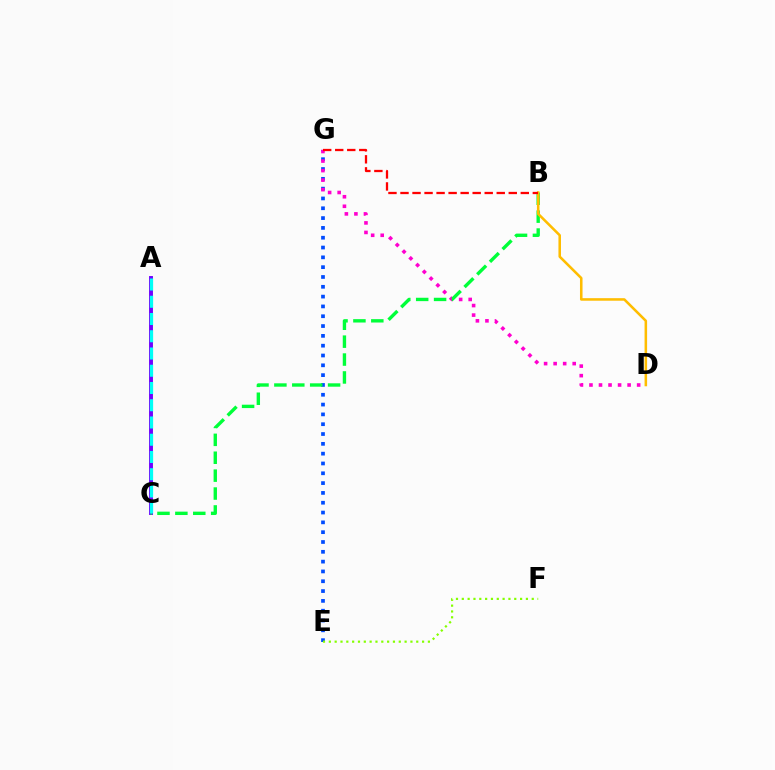{('A', 'C'): [{'color': '#7200ff', 'line_style': 'solid', 'thickness': 2.82}, {'color': '#00fff6', 'line_style': 'dashed', 'thickness': 2.34}], ('E', 'G'): [{'color': '#004bff', 'line_style': 'dotted', 'thickness': 2.67}], ('D', 'G'): [{'color': '#ff00cf', 'line_style': 'dotted', 'thickness': 2.59}], ('B', 'C'): [{'color': '#00ff39', 'line_style': 'dashed', 'thickness': 2.43}], ('E', 'F'): [{'color': '#84ff00', 'line_style': 'dotted', 'thickness': 1.58}], ('B', 'D'): [{'color': '#ffbd00', 'line_style': 'solid', 'thickness': 1.83}], ('B', 'G'): [{'color': '#ff0000', 'line_style': 'dashed', 'thickness': 1.63}]}